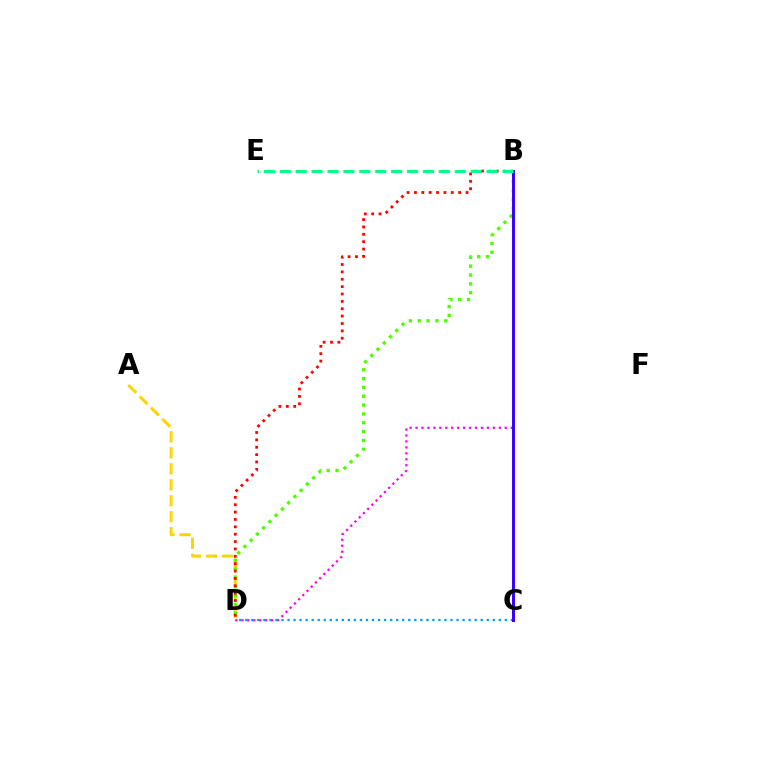{('B', 'D'): [{'color': '#ff00ed', 'line_style': 'dotted', 'thickness': 1.62}, {'color': '#4fff00', 'line_style': 'dotted', 'thickness': 2.4}, {'color': '#ff0000', 'line_style': 'dotted', 'thickness': 2.0}], ('C', 'D'): [{'color': '#009eff', 'line_style': 'dotted', 'thickness': 1.64}], ('A', 'D'): [{'color': '#ffd500', 'line_style': 'dashed', 'thickness': 2.17}], ('B', 'C'): [{'color': '#3700ff', 'line_style': 'solid', 'thickness': 2.17}], ('B', 'E'): [{'color': '#00ff86', 'line_style': 'dashed', 'thickness': 2.16}]}